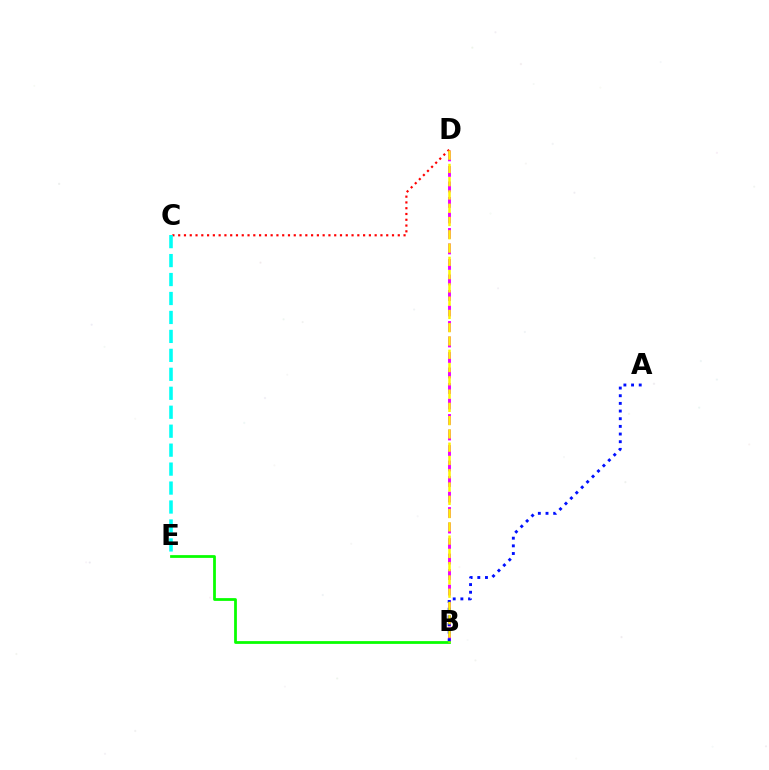{('B', 'D'): [{'color': '#ee00ff', 'line_style': 'dashed', 'thickness': 2.11}, {'color': '#fcf500', 'line_style': 'dashed', 'thickness': 1.8}], ('C', 'D'): [{'color': '#ff0000', 'line_style': 'dotted', 'thickness': 1.57}], ('C', 'E'): [{'color': '#00fff6', 'line_style': 'dashed', 'thickness': 2.58}], ('A', 'B'): [{'color': '#0010ff', 'line_style': 'dotted', 'thickness': 2.08}], ('B', 'E'): [{'color': '#08ff00', 'line_style': 'solid', 'thickness': 1.99}]}